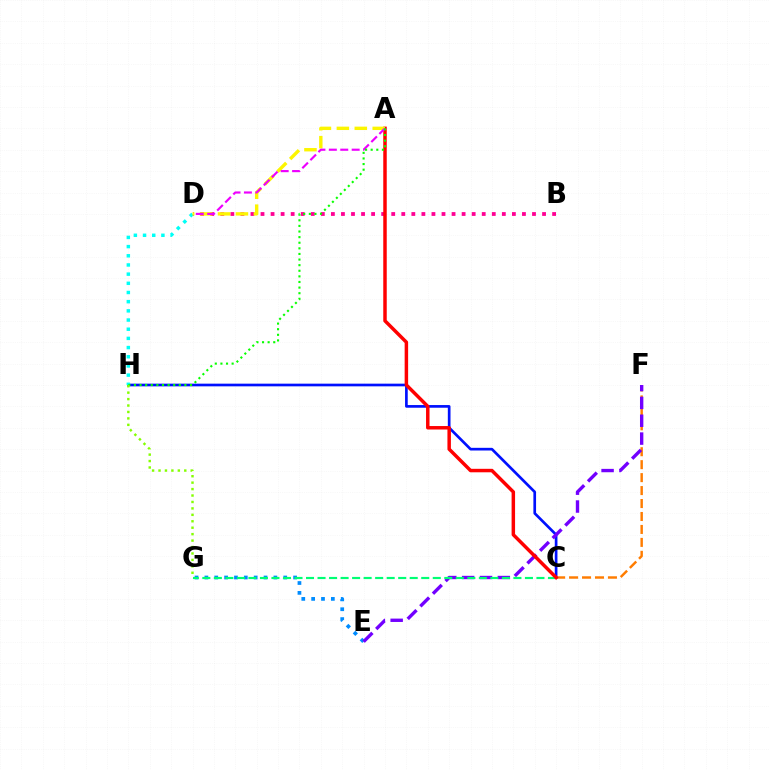{('C', 'H'): [{'color': '#0010ff', 'line_style': 'solid', 'thickness': 1.93}], ('C', 'F'): [{'color': '#ff7c00', 'line_style': 'dashed', 'thickness': 1.76}], ('E', 'G'): [{'color': '#008cff', 'line_style': 'dotted', 'thickness': 2.68}], ('E', 'F'): [{'color': '#7200ff', 'line_style': 'dashed', 'thickness': 2.42}], ('B', 'D'): [{'color': '#ff0094', 'line_style': 'dotted', 'thickness': 2.73}], ('C', 'G'): [{'color': '#00ff74', 'line_style': 'dashed', 'thickness': 1.57}], ('D', 'H'): [{'color': '#00fff6', 'line_style': 'dotted', 'thickness': 2.49}], ('A', 'C'): [{'color': '#ff0000', 'line_style': 'solid', 'thickness': 2.5}], ('A', 'D'): [{'color': '#fcf500', 'line_style': 'dashed', 'thickness': 2.44}, {'color': '#ee00ff', 'line_style': 'dashed', 'thickness': 1.55}], ('A', 'H'): [{'color': '#08ff00', 'line_style': 'dotted', 'thickness': 1.52}], ('G', 'H'): [{'color': '#84ff00', 'line_style': 'dotted', 'thickness': 1.75}]}